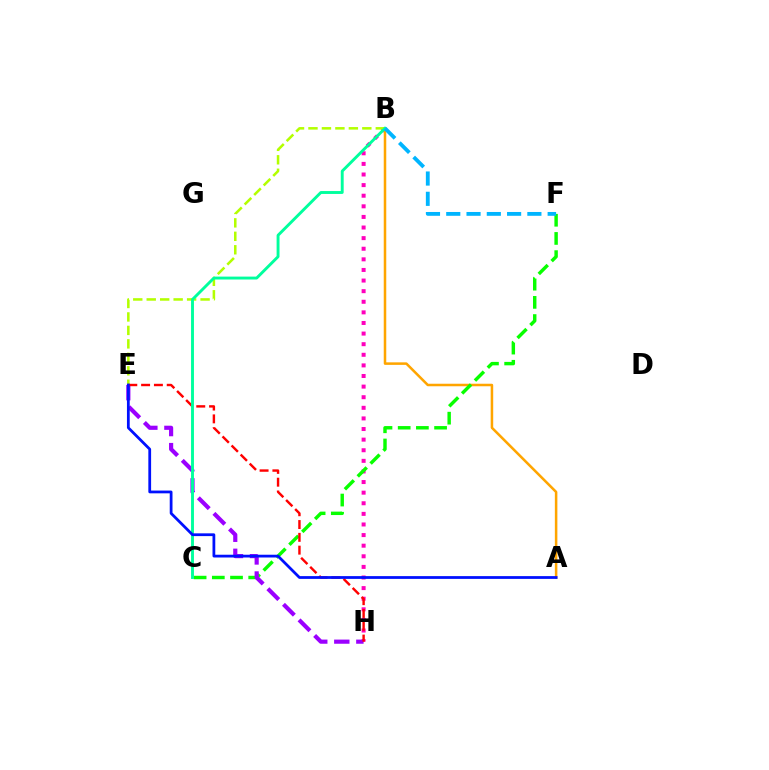{('B', 'H'): [{'color': '#ff00bd', 'line_style': 'dotted', 'thickness': 2.88}], ('A', 'B'): [{'color': '#ffa500', 'line_style': 'solid', 'thickness': 1.82}], ('B', 'E'): [{'color': '#b3ff00', 'line_style': 'dashed', 'thickness': 1.83}], ('C', 'F'): [{'color': '#08ff00', 'line_style': 'dashed', 'thickness': 2.47}], ('E', 'H'): [{'color': '#9b00ff', 'line_style': 'dashed', 'thickness': 2.99}, {'color': '#ff0000', 'line_style': 'dashed', 'thickness': 1.74}], ('B', 'C'): [{'color': '#00ff9d', 'line_style': 'solid', 'thickness': 2.09}], ('A', 'E'): [{'color': '#0010ff', 'line_style': 'solid', 'thickness': 1.99}], ('B', 'F'): [{'color': '#00b5ff', 'line_style': 'dashed', 'thickness': 2.76}]}